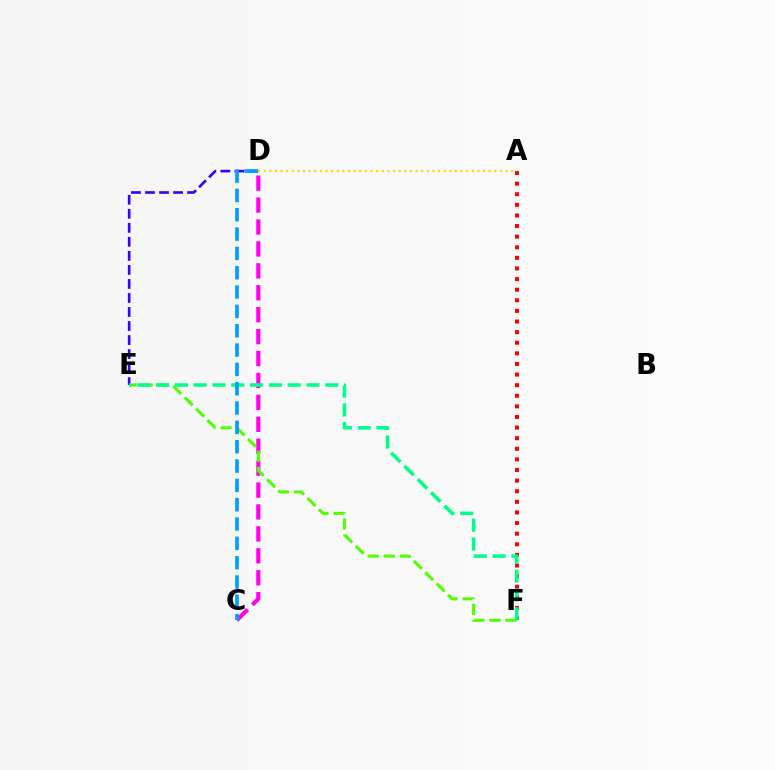{('C', 'D'): [{'color': '#ff00ed', 'line_style': 'dashed', 'thickness': 2.98}, {'color': '#009eff', 'line_style': 'dashed', 'thickness': 2.63}], ('A', 'F'): [{'color': '#ff0000', 'line_style': 'dotted', 'thickness': 2.88}], ('D', 'E'): [{'color': '#3700ff', 'line_style': 'dashed', 'thickness': 1.91}], ('A', 'D'): [{'color': '#ffd500', 'line_style': 'dotted', 'thickness': 1.53}], ('E', 'F'): [{'color': '#4fff00', 'line_style': 'dashed', 'thickness': 2.18}, {'color': '#00ff86', 'line_style': 'dashed', 'thickness': 2.55}]}